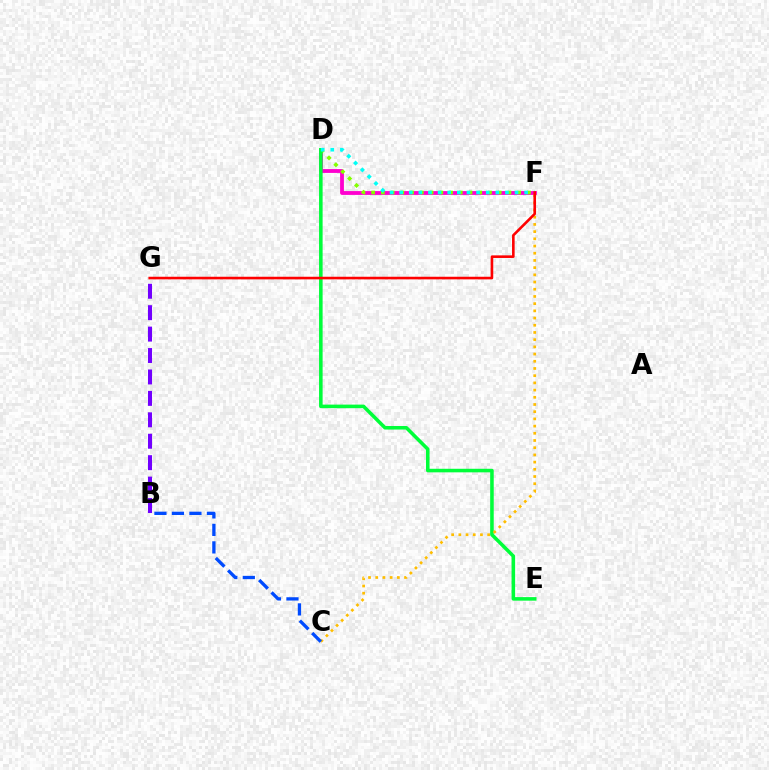{('D', 'F'): [{'color': '#ff00cf', 'line_style': 'solid', 'thickness': 2.75}, {'color': '#84ff00', 'line_style': 'dotted', 'thickness': 2.65}, {'color': '#00fff6', 'line_style': 'dotted', 'thickness': 2.61}], ('B', 'G'): [{'color': '#7200ff', 'line_style': 'dashed', 'thickness': 2.91}], ('D', 'E'): [{'color': '#00ff39', 'line_style': 'solid', 'thickness': 2.56}], ('C', 'F'): [{'color': '#ffbd00', 'line_style': 'dotted', 'thickness': 1.96}], ('F', 'G'): [{'color': '#ff0000', 'line_style': 'solid', 'thickness': 1.88}], ('B', 'C'): [{'color': '#004bff', 'line_style': 'dashed', 'thickness': 2.38}]}